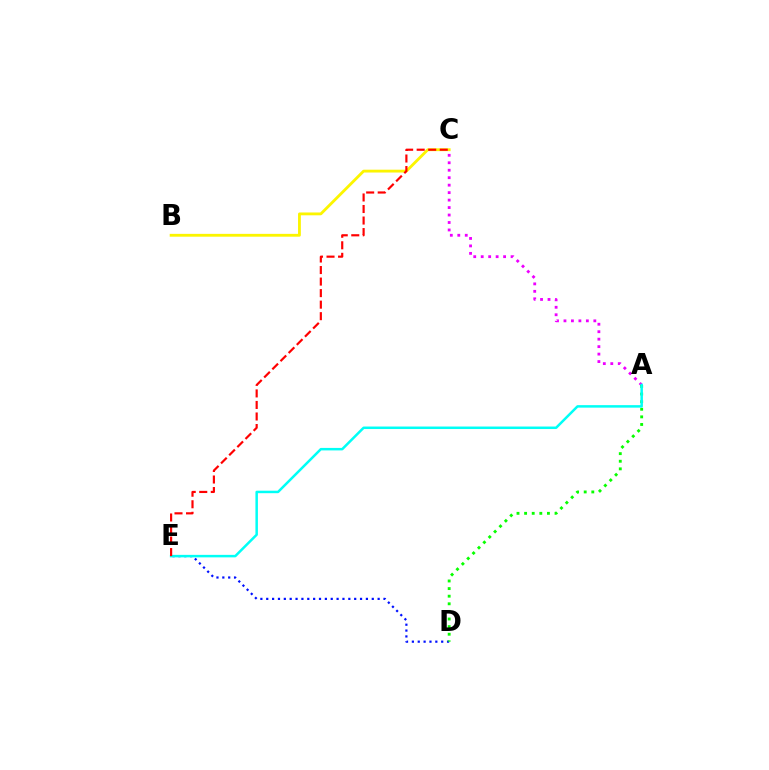{('D', 'E'): [{'color': '#0010ff', 'line_style': 'dotted', 'thickness': 1.59}], ('A', 'C'): [{'color': '#ee00ff', 'line_style': 'dotted', 'thickness': 2.03}], ('B', 'C'): [{'color': '#fcf500', 'line_style': 'solid', 'thickness': 2.04}], ('A', 'D'): [{'color': '#08ff00', 'line_style': 'dotted', 'thickness': 2.07}], ('A', 'E'): [{'color': '#00fff6', 'line_style': 'solid', 'thickness': 1.8}], ('C', 'E'): [{'color': '#ff0000', 'line_style': 'dashed', 'thickness': 1.57}]}